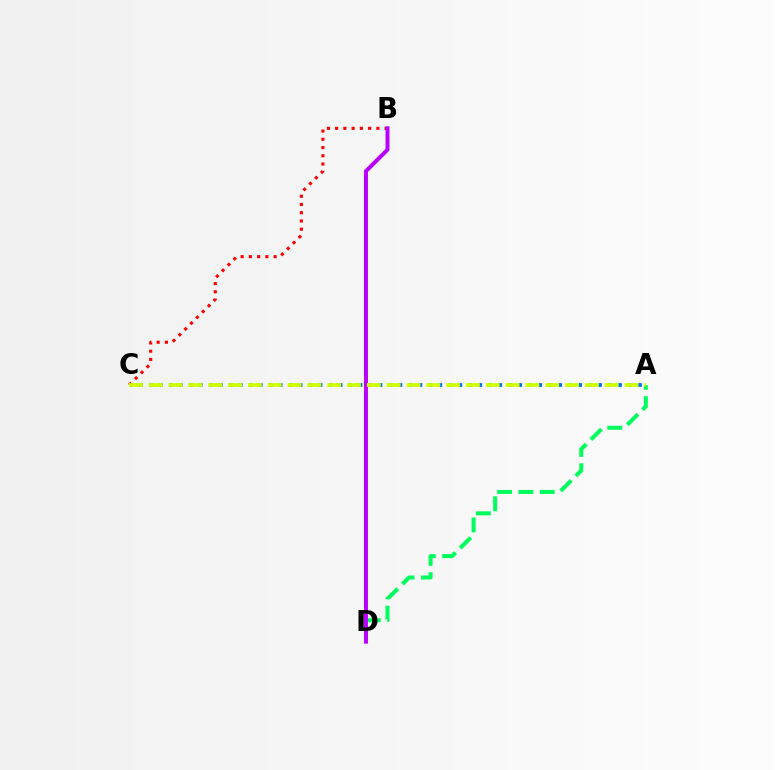{('A', 'D'): [{'color': '#00ff5c', 'line_style': 'dashed', 'thickness': 2.9}], ('A', 'C'): [{'color': '#0074ff', 'line_style': 'dotted', 'thickness': 2.71}, {'color': '#d1ff00', 'line_style': 'dashed', 'thickness': 2.69}], ('B', 'C'): [{'color': '#ff0000', 'line_style': 'dotted', 'thickness': 2.24}], ('B', 'D'): [{'color': '#b900ff', 'line_style': 'solid', 'thickness': 2.85}]}